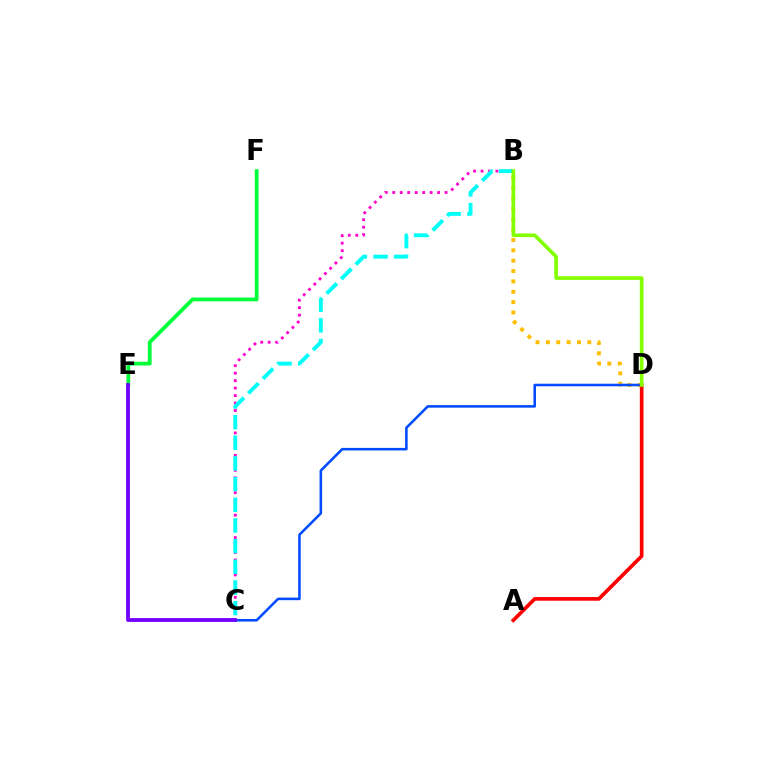{('B', 'D'): [{'color': '#ffbd00', 'line_style': 'dotted', 'thickness': 2.81}, {'color': '#84ff00', 'line_style': 'solid', 'thickness': 2.63}], ('C', 'D'): [{'color': '#004bff', 'line_style': 'solid', 'thickness': 1.84}], ('A', 'D'): [{'color': '#ff0000', 'line_style': 'solid', 'thickness': 2.64}], ('E', 'F'): [{'color': '#00ff39', 'line_style': 'solid', 'thickness': 2.71}], ('B', 'C'): [{'color': '#ff00cf', 'line_style': 'dotted', 'thickness': 2.03}, {'color': '#00fff6', 'line_style': 'dashed', 'thickness': 2.81}], ('C', 'E'): [{'color': '#7200ff', 'line_style': 'solid', 'thickness': 2.75}]}